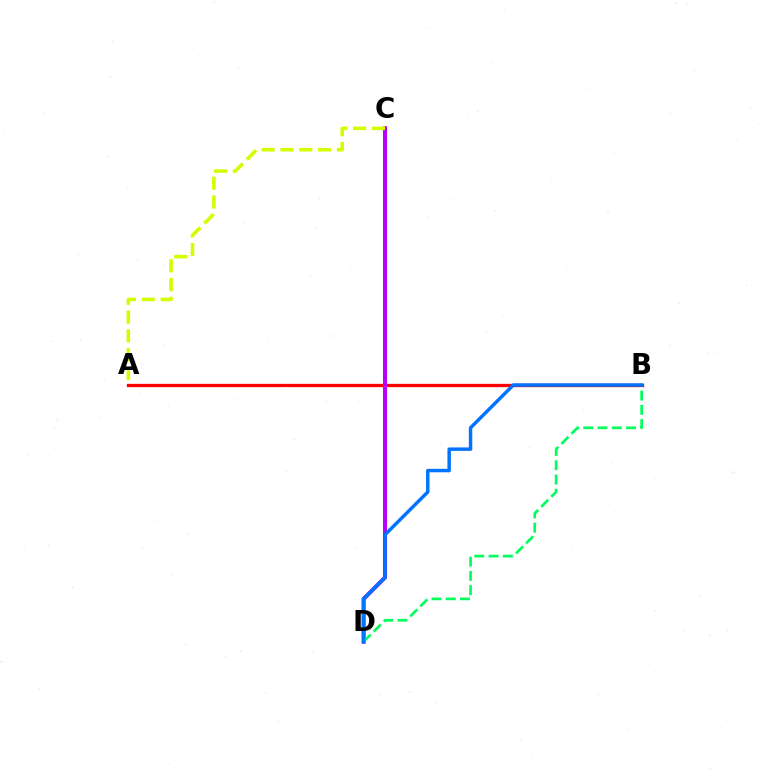{('A', 'B'): [{'color': '#ff0000', 'line_style': 'solid', 'thickness': 2.37}], ('C', 'D'): [{'color': '#b900ff', 'line_style': 'solid', 'thickness': 2.91}], ('B', 'D'): [{'color': '#00ff5c', 'line_style': 'dashed', 'thickness': 1.94}, {'color': '#0074ff', 'line_style': 'solid', 'thickness': 2.49}], ('A', 'C'): [{'color': '#d1ff00', 'line_style': 'dashed', 'thickness': 2.56}]}